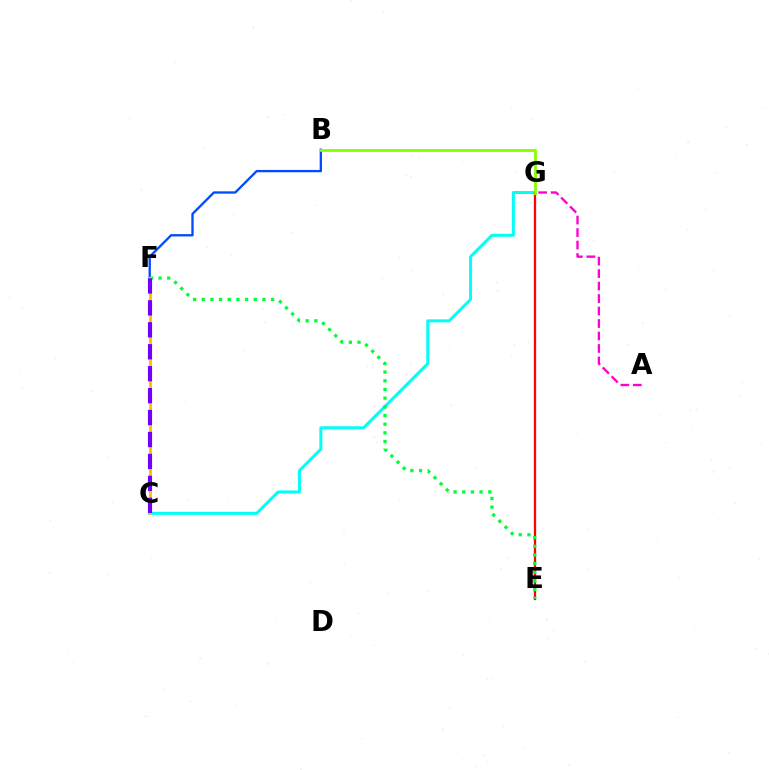{('A', 'G'): [{'color': '#ff00cf', 'line_style': 'dashed', 'thickness': 1.7}], ('C', 'G'): [{'color': '#00fff6', 'line_style': 'solid', 'thickness': 2.15}], ('E', 'G'): [{'color': '#ff0000', 'line_style': 'solid', 'thickness': 1.64}], ('B', 'F'): [{'color': '#004bff', 'line_style': 'solid', 'thickness': 1.67}], ('E', 'F'): [{'color': '#00ff39', 'line_style': 'dotted', 'thickness': 2.36}], ('B', 'G'): [{'color': '#84ff00', 'line_style': 'solid', 'thickness': 2.01}], ('C', 'F'): [{'color': '#ffbd00', 'line_style': 'solid', 'thickness': 2.03}, {'color': '#7200ff', 'line_style': 'dashed', 'thickness': 2.98}]}